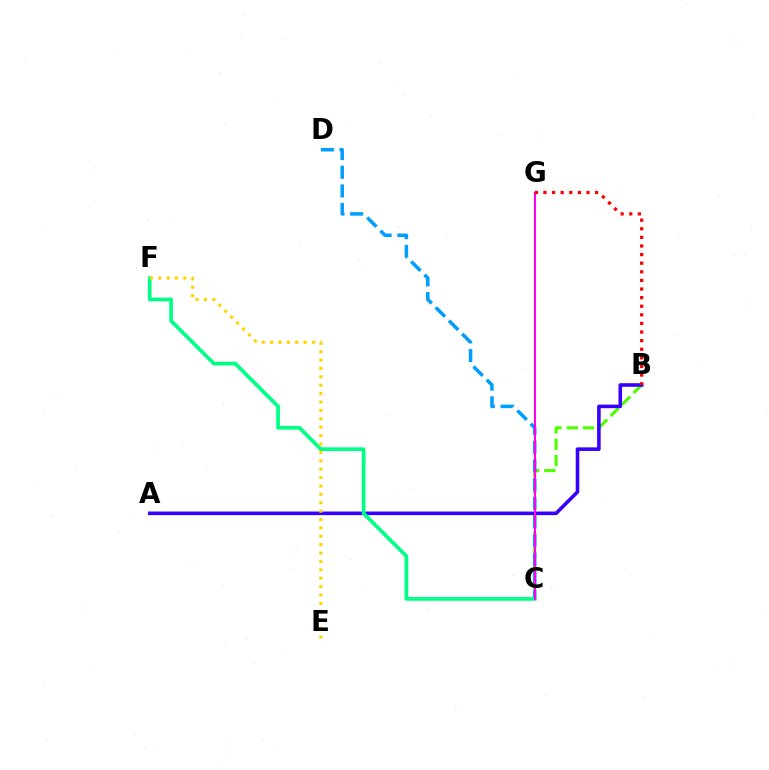{('B', 'C'): [{'color': '#4fff00', 'line_style': 'dashed', 'thickness': 2.21}], ('C', 'D'): [{'color': '#009eff', 'line_style': 'dashed', 'thickness': 2.54}], ('A', 'B'): [{'color': '#3700ff', 'line_style': 'solid', 'thickness': 2.58}], ('C', 'F'): [{'color': '#00ff86', 'line_style': 'solid', 'thickness': 2.68}], ('C', 'G'): [{'color': '#ff00ed', 'line_style': 'solid', 'thickness': 1.5}], ('E', 'F'): [{'color': '#ffd500', 'line_style': 'dotted', 'thickness': 2.28}], ('B', 'G'): [{'color': '#ff0000', 'line_style': 'dotted', 'thickness': 2.34}]}